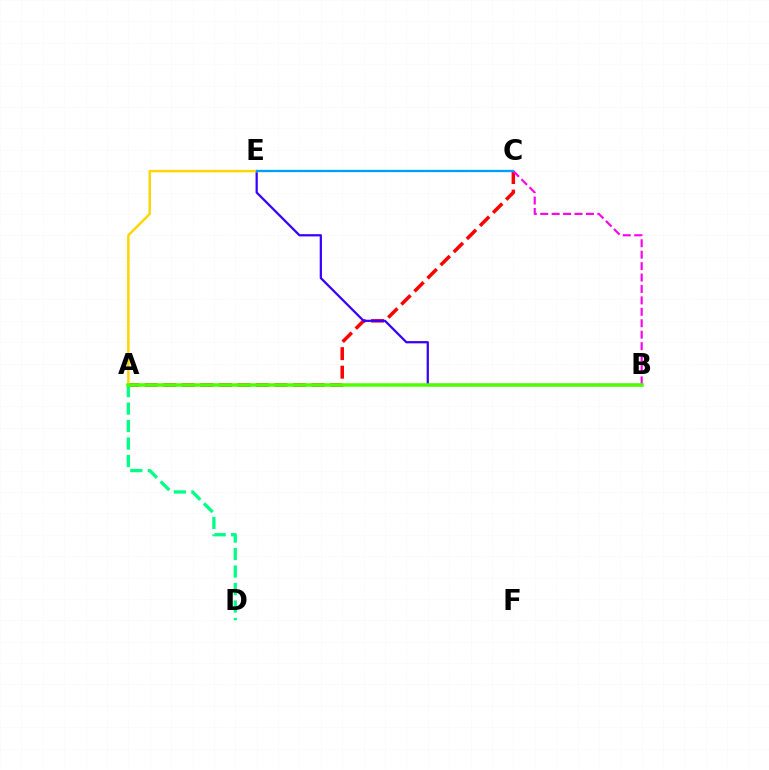{('A', 'C'): [{'color': '#ff0000', 'line_style': 'dashed', 'thickness': 2.52}], ('B', 'E'): [{'color': '#3700ff', 'line_style': 'solid', 'thickness': 1.61}], ('A', 'E'): [{'color': '#ffd500', 'line_style': 'solid', 'thickness': 1.75}], ('A', 'D'): [{'color': '#00ff86', 'line_style': 'dashed', 'thickness': 2.38}], ('B', 'C'): [{'color': '#ff00ed', 'line_style': 'dashed', 'thickness': 1.55}], ('A', 'B'): [{'color': '#4fff00', 'line_style': 'solid', 'thickness': 2.52}], ('C', 'E'): [{'color': '#009eff', 'line_style': 'solid', 'thickness': 1.67}]}